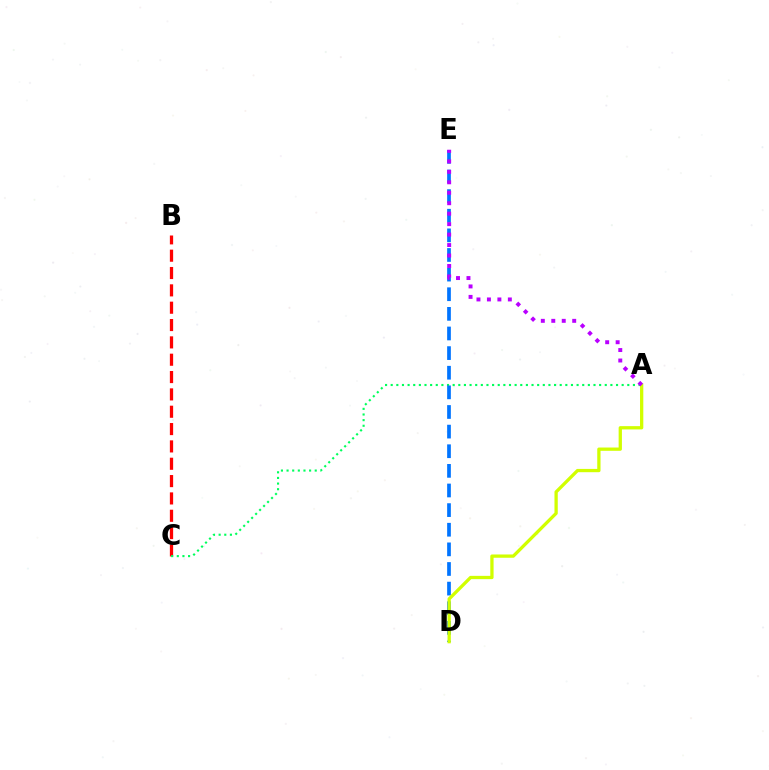{('B', 'C'): [{'color': '#ff0000', 'line_style': 'dashed', 'thickness': 2.36}], ('A', 'C'): [{'color': '#00ff5c', 'line_style': 'dotted', 'thickness': 1.53}], ('D', 'E'): [{'color': '#0074ff', 'line_style': 'dashed', 'thickness': 2.67}], ('A', 'D'): [{'color': '#d1ff00', 'line_style': 'solid', 'thickness': 2.37}], ('A', 'E'): [{'color': '#b900ff', 'line_style': 'dotted', 'thickness': 2.84}]}